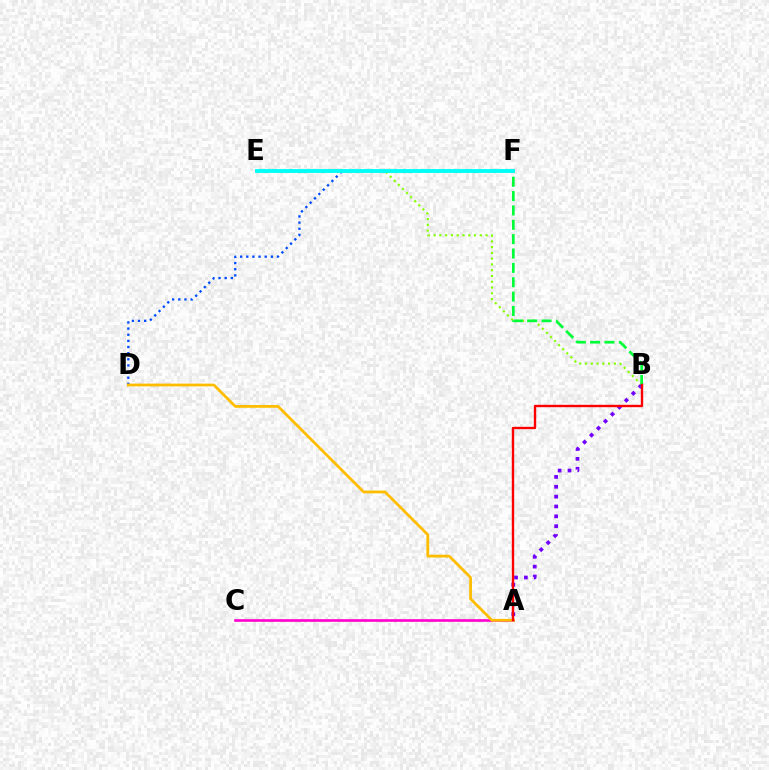{('D', 'F'): [{'color': '#004bff', 'line_style': 'dotted', 'thickness': 1.67}], ('A', 'C'): [{'color': '#ff00cf', 'line_style': 'solid', 'thickness': 1.89}], ('A', 'D'): [{'color': '#ffbd00', 'line_style': 'solid', 'thickness': 1.99}], ('B', 'E'): [{'color': '#84ff00', 'line_style': 'dotted', 'thickness': 1.57}], ('A', 'B'): [{'color': '#7200ff', 'line_style': 'dotted', 'thickness': 2.68}, {'color': '#ff0000', 'line_style': 'solid', 'thickness': 1.71}], ('B', 'F'): [{'color': '#00ff39', 'line_style': 'dashed', 'thickness': 1.95}], ('E', 'F'): [{'color': '#00fff6', 'line_style': 'solid', 'thickness': 2.8}]}